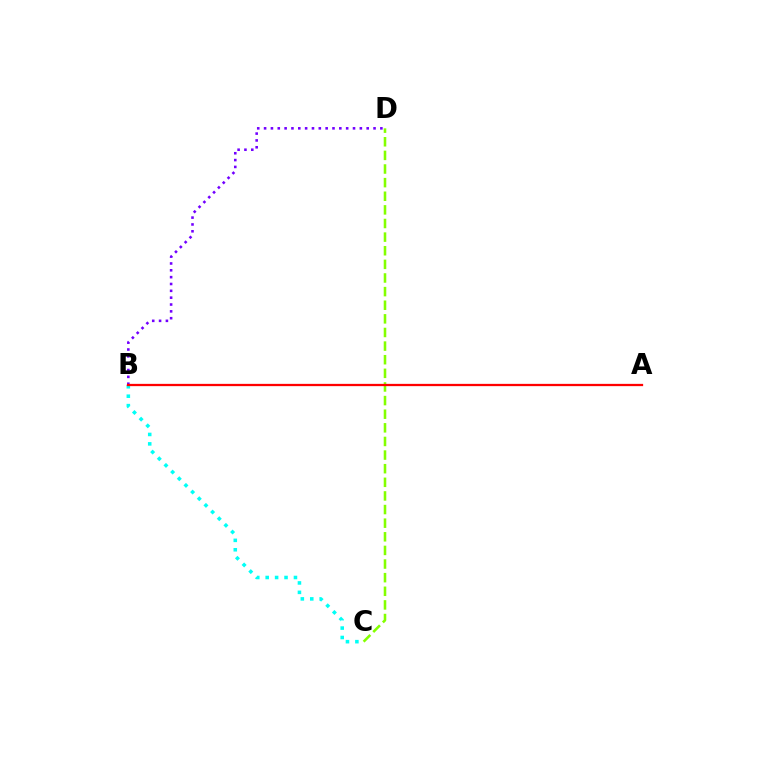{('B', 'D'): [{'color': '#7200ff', 'line_style': 'dotted', 'thickness': 1.86}], ('C', 'D'): [{'color': '#84ff00', 'line_style': 'dashed', 'thickness': 1.85}], ('B', 'C'): [{'color': '#00fff6', 'line_style': 'dotted', 'thickness': 2.56}], ('A', 'B'): [{'color': '#ff0000', 'line_style': 'solid', 'thickness': 1.64}]}